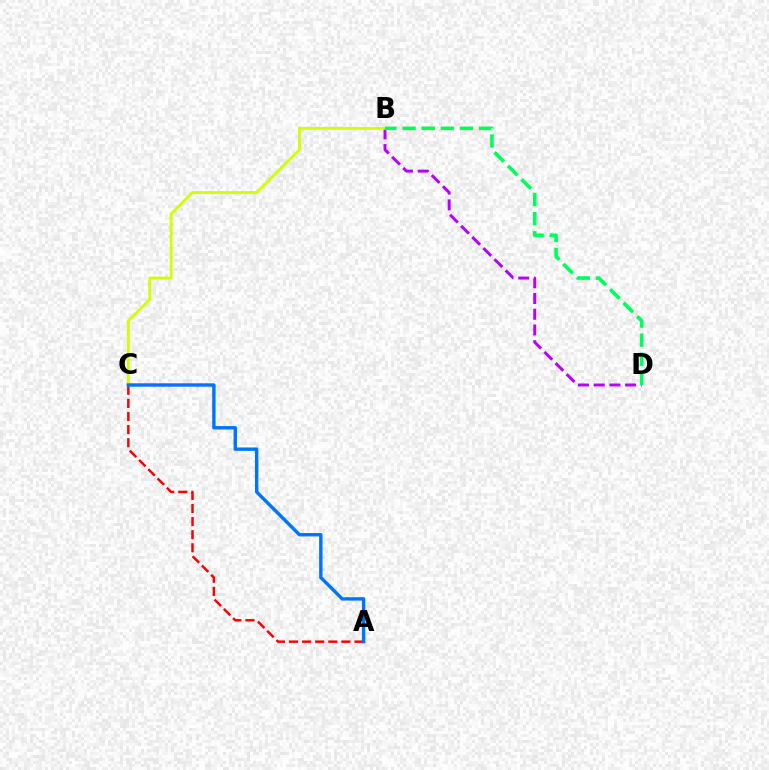{('B', 'D'): [{'color': '#b900ff', 'line_style': 'dashed', 'thickness': 2.14}, {'color': '#00ff5c', 'line_style': 'dashed', 'thickness': 2.59}], ('A', 'C'): [{'color': '#ff0000', 'line_style': 'dashed', 'thickness': 1.78}, {'color': '#0074ff', 'line_style': 'solid', 'thickness': 2.45}], ('B', 'C'): [{'color': '#d1ff00', 'line_style': 'solid', 'thickness': 2.05}]}